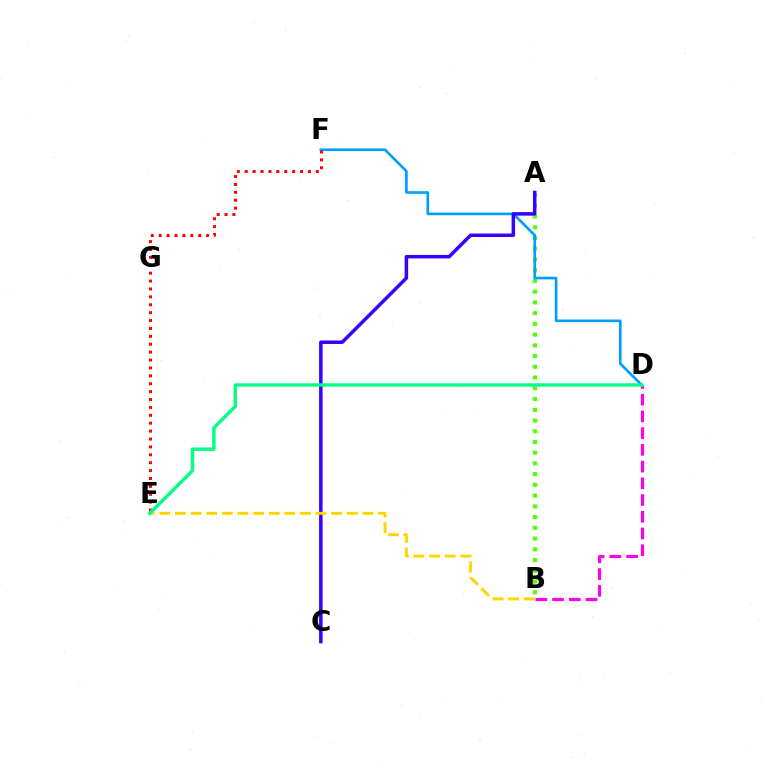{('A', 'B'): [{'color': '#4fff00', 'line_style': 'dotted', 'thickness': 2.92}], ('B', 'D'): [{'color': '#ff00ed', 'line_style': 'dashed', 'thickness': 2.27}], ('D', 'F'): [{'color': '#009eff', 'line_style': 'solid', 'thickness': 1.9}], ('E', 'F'): [{'color': '#ff0000', 'line_style': 'dotted', 'thickness': 2.15}], ('A', 'C'): [{'color': '#3700ff', 'line_style': 'solid', 'thickness': 2.52}], ('B', 'E'): [{'color': '#ffd500', 'line_style': 'dashed', 'thickness': 2.12}], ('D', 'E'): [{'color': '#00ff86', 'line_style': 'solid', 'thickness': 2.44}]}